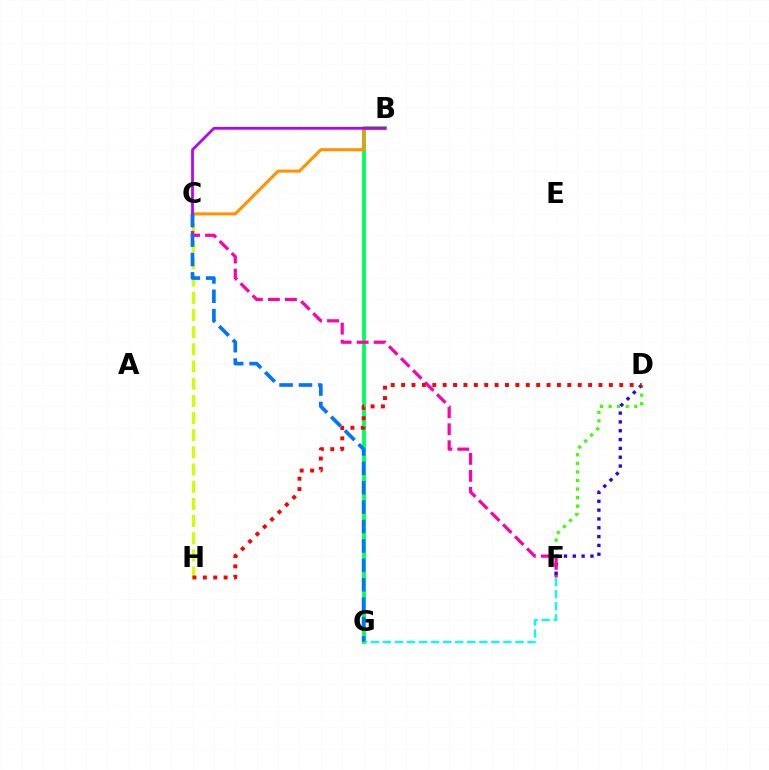{('B', 'G'): [{'color': '#00ff5c', 'line_style': 'solid', 'thickness': 2.76}], ('D', 'F'): [{'color': '#3dff00', 'line_style': 'dotted', 'thickness': 2.33}, {'color': '#2500ff', 'line_style': 'dotted', 'thickness': 2.4}], ('F', 'G'): [{'color': '#00fff6', 'line_style': 'dashed', 'thickness': 1.64}], ('C', 'H'): [{'color': '#d1ff00', 'line_style': 'dashed', 'thickness': 2.33}], ('B', 'C'): [{'color': '#ff9400', 'line_style': 'solid', 'thickness': 2.22}, {'color': '#b900ff', 'line_style': 'solid', 'thickness': 1.98}], ('C', 'F'): [{'color': '#ff00ac', 'line_style': 'dashed', 'thickness': 2.31}], ('D', 'H'): [{'color': '#ff0000', 'line_style': 'dotted', 'thickness': 2.82}], ('C', 'G'): [{'color': '#0074ff', 'line_style': 'dashed', 'thickness': 2.64}]}